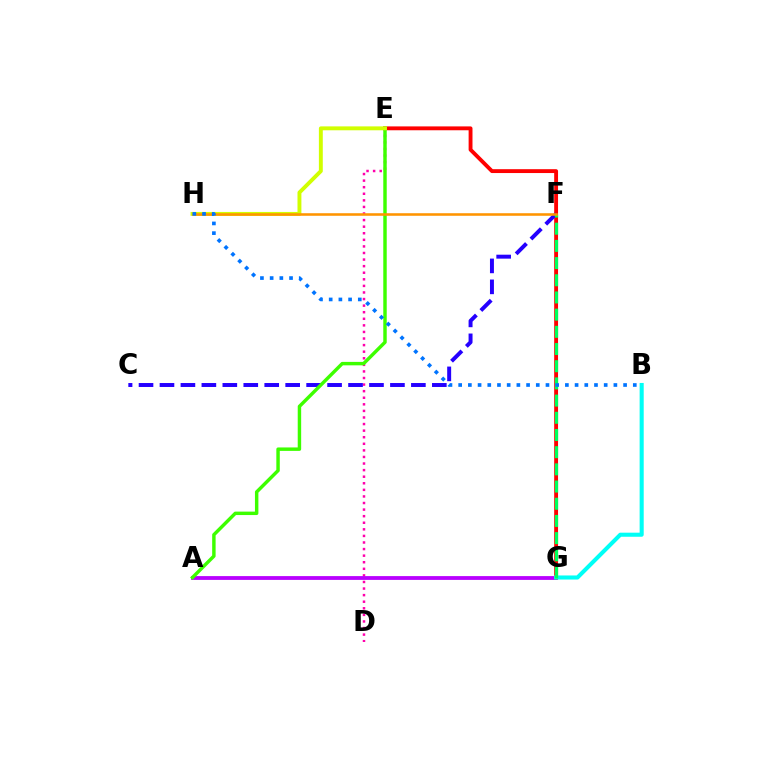{('D', 'E'): [{'color': '#ff00ac', 'line_style': 'dotted', 'thickness': 1.79}], ('A', 'G'): [{'color': '#b900ff', 'line_style': 'solid', 'thickness': 2.74}], ('E', 'G'): [{'color': '#ff0000', 'line_style': 'solid', 'thickness': 2.78}], ('B', 'G'): [{'color': '#00fff6', 'line_style': 'solid', 'thickness': 2.94}], ('C', 'F'): [{'color': '#2500ff', 'line_style': 'dashed', 'thickness': 2.85}], ('F', 'G'): [{'color': '#00ff5c', 'line_style': 'dashed', 'thickness': 2.34}], ('A', 'E'): [{'color': '#3dff00', 'line_style': 'solid', 'thickness': 2.48}], ('E', 'H'): [{'color': '#d1ff00', 'line_style': 'solid', 'thickness': 2.81}], ('F', 'H'): [{'color': '#ff9400', 'line_style': 'solid', 'thickness': 1.84}], ('B', 'H'): [{'color': '#0074ff', 'line_style': 'dotted', 'thickness': 2.64}]}